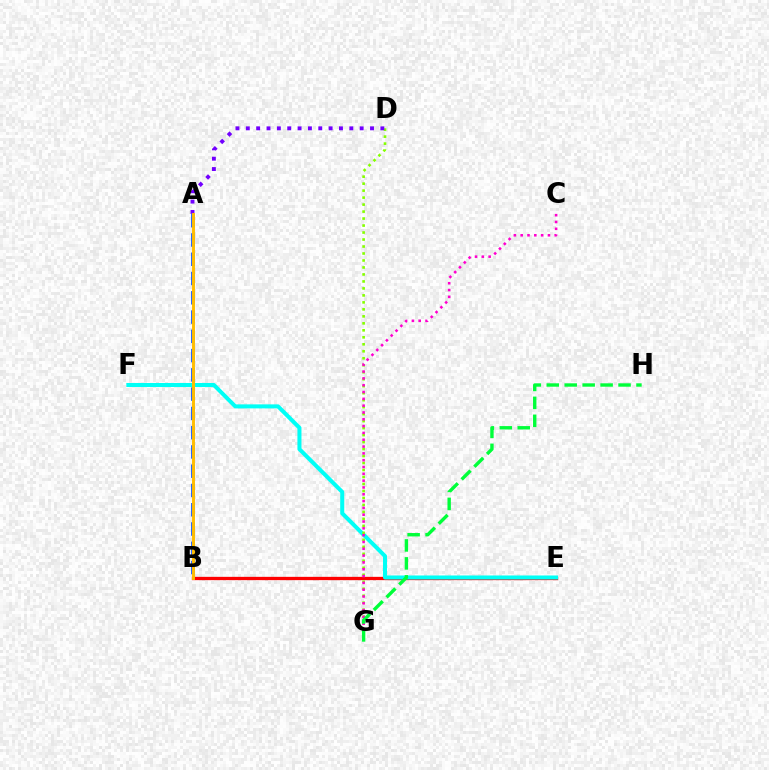{('A', 'B'): [{'color': '#004bff', 'line_style': 'dashed', 'thickness': 2.62}, {'color': '#ffbd00', 'line_style': 'solid', 'thickness': 2.1}], ('B', 'E'): [{'color': '#ff0000', 'line_style': 'solid', 'thickness': 2.38}], ('E', 'F'): [{'color': '#00fff6', 'line_style': 'solid', 'thickness': 2.9}], ('D', 'G'): [{'color': '#84ff00', 'line_style': 'dotted', 'thickness': 1.9}], ('C', 'G'): [{'color': '#ff00cf', 'line_style': 'dotted', 'thickness': 1.85}], ('G', 'H'): [{'color': '#00ff39', 'line_style': 'dashed', 'thickness': 2.44}], ('A', 'D'): [{'color': '#7200ff', 'line_style': 'dotted', 'thickness': 2.81}]}